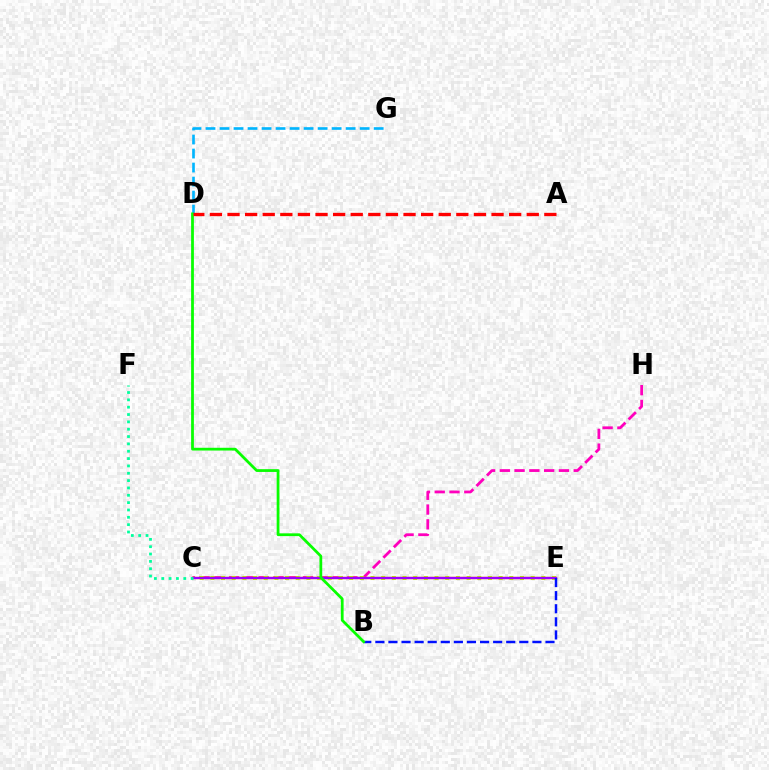{('D', 'G'): [{'color': '#00b5ff', 'line_style': 'dashed', 'thickness': 1.9}], ('C', 'H'): [{'color': '#ff00bd', 'line_style': 'dashed', 'thickness': 2.01}], ('C', 'E'): [{'color': '#b3ff00', 'line_style': 'dotted', 'thickness': 2.9}, {'color': '#ffa500', 'line_style': 'solid', 'thickness': 1.72}, {'color': '#9b00ff', 'line_style': 'solid', 'thickness': 1.66}], ('C', 'F'): [{'color': '#00ff9d', 'line_style': 'dotted', 'thickness': 1.99}], ('B', 'E'): [{'color': '#0010ff', 'line_style': 'dashed', 'thickness': 1.78}], ('B', 'D'): [{'color': '#08ff00', 'line_style': 'solid', 'thickness': 2.0}], ('A', 'D'): [{'color': '#ff0000', 'line_style': 'dashed', 'thickness': 2.39}]}